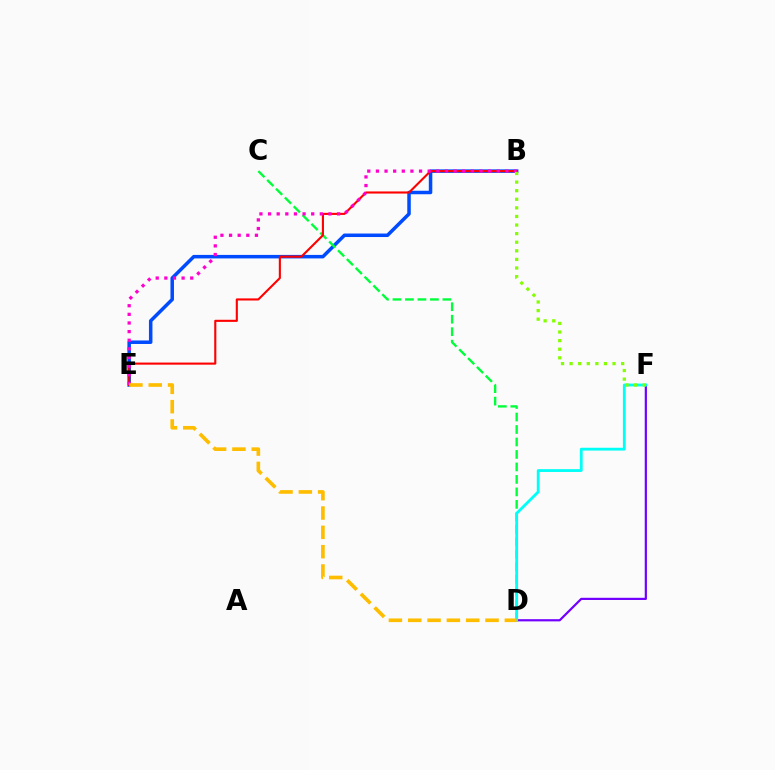{('B', 'E'): [{'color': '#004bff', 'line_style': 'solid', 'thickness': 2.52}, {'color': '#ff0000', 'line_style': 'solid', 'thickness': 1.52}, {'color': '#ff00cf', 'line_style': 'dotted', 'thickness': 2.34}], ('C', 'D'): [{'color': '#00ff39', 'line_style': 'dashed', 'thickness': 1.7}], ('D', 'F'): [{'color': '#7200ff', 'line_style': 'solid', 'thickness': 1.58}, {'color': '#00fff6', 'line_style': 'solid', 'thickness': 2.03}], ('B', 'F'): [{'color': '#84ff00', 'line_style': 'dotted', 'thickness': 2.33}], ('D', 'E'): [{'color': '#ffbd00', 'line_style': 'dashed', 'thickness': 2.63}]}